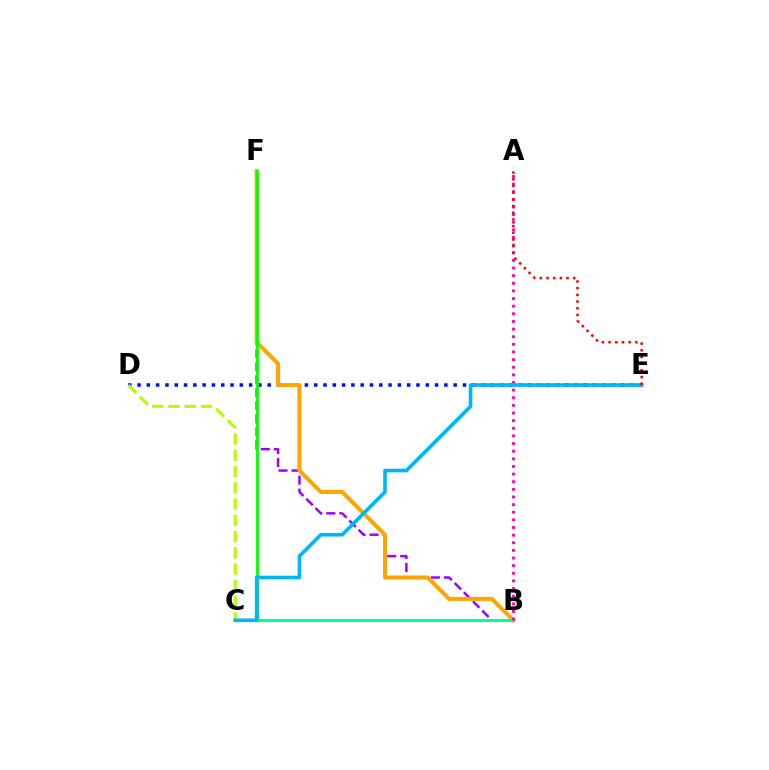{('B', 'F'): [{'color': '#9b00ff', 'line_style': 'dashed', 'thickness': 1.77}, {'color': '#ffa500', 'line_style': 'solid', 'thickness': 2.89}], ('D', 'E'): [{'color': '#0010ff', 'line_style': 'dotted', 'thickness': 2.53}], ('B', 'C'): [{'color': '#00ff9d', 'line_style': 'solid', 'thickness': 2.23}], ('C', 'F'): [{'color': '#08ff00', 'line_style': 'solid', 'thickness': 2.06}], ('A', 'B'): [{'color': '#ff00bd', 'line_style': 'dotted', 'thickness': 2.07}], ('C', 'D'): [{'color': '#b3ff00', 'line_style': 'dashed', 'thickness': 2.21}], ('C', 'E'): [{'color': '#00b5ff', 'line_style': 'solid', 'thickness': 2.59}], ('A', 'E'): [{'color': '#ff0000', 'line_style': 'dotted', 'thickness': 1.82}]}